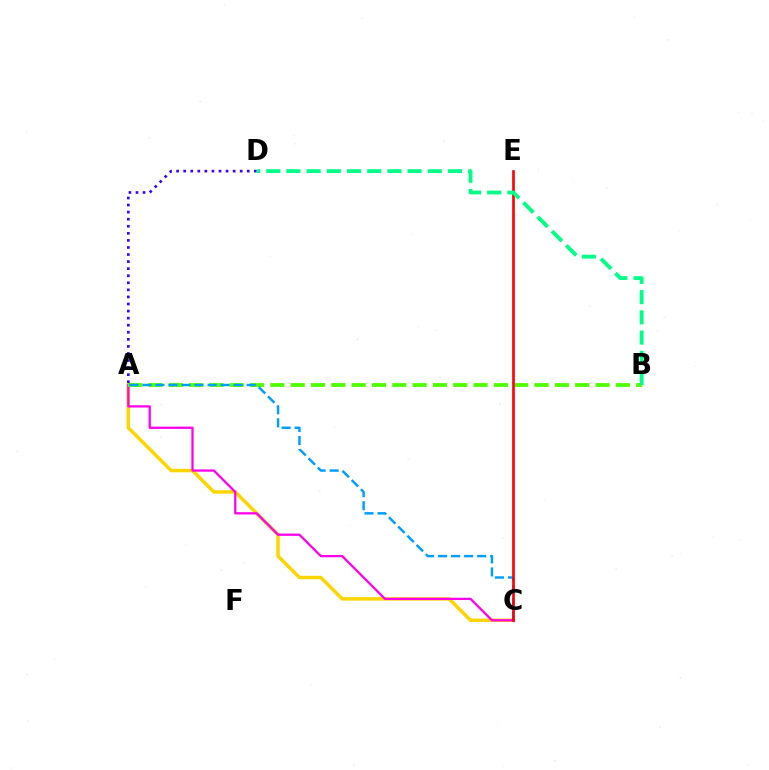{('A', 'C'): [{'color': '#ffd500', 'line_style': 'solid', 'thickness': 2.5}, {'color': '#ff00ed', 'line_style': 'solid', 'thickness': 1.63}, {'color': '#009eff', 'line_style': 'dashed', 'thickness': 1.77}], ('A', 'D'): [{'color': '#3700ff', 'line_style': 'dotted', 'thickness': 1.92}], ('A', 'B'): [{'color': '#4fff00', 'line_style': 'dashed', 'thickness': 2.76}], ('C', 'E'): [{'color': '#ff0000', 'line_style': 'solid', 'thickness': 1.91}], ('B', 'D'): [{'color': '#00ff86', 'line_style': 'dashed', 'thickness': 2.74}]}